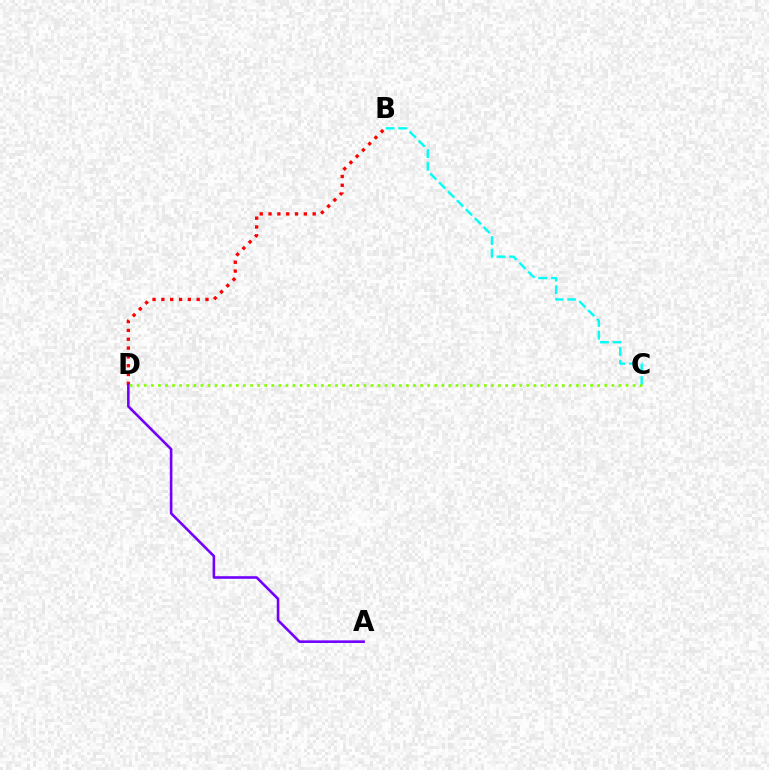{('B', 'C'): [{'color': '#00fff6', 'line_style': 'dashed', 'thickness': 1.71}], ('B', 'D'): [{'color': '#ff0000', 'line_style': 'dotted', 'thickness': 2.4}], ('A', 'D'): [{'color': '#7200ff', 'line_style': 'solid', 'thickness': 1.87}], ('C', 'D'): [{'color': '#84ff00', 'line_style': 'dotted', 'thickness': 1.92}]}